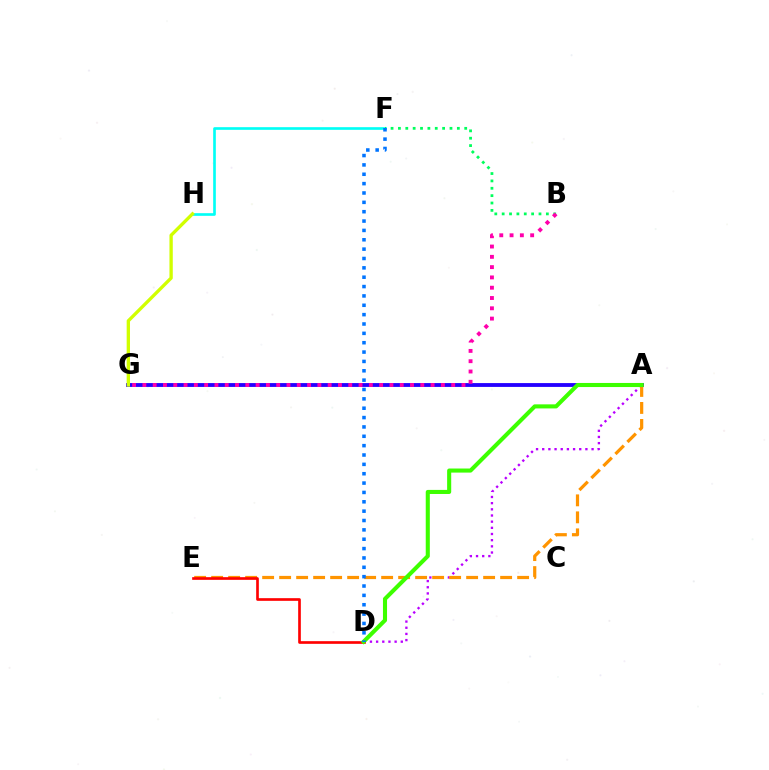{('A', 'D'): [{'color': '#b900ff', 'line_style': 'dotted', 'thickness': 1.68}, {'color': '#3dff00', 'line_style': 'solid', 'thickness': 2.94}], ('A', 'G'): [{'color': '#2500ff', 'line_style': 'solid', 'thickness': 2.76}], ('A', 'E'): [{'color': '#ff9400', 'line_style': 'dashed', 'thickness': 2.31}], ('F', 'H'): [{'color': '#00fff6', 'line_style': 'solid', 'thickness': 1.91}], ('D', 'E'): [{'color': '#ff0000', 'line_style': 'solid', 'thickness': 1.92}], ('B', 'F'): [{'color': '#00ff5c', 'line_style': 'dotted', 'thickness': 2.0}], ('B', 'G'): [{'color': '#ff00ac', 'line_style': 'dotted', 'thickness': 2.8}], ('G', 'H'): [{'color': '#d1ff00', 'line_style': 'solid', 'thickness': 2.4}], ('D', 'F'): [{'color': '#0074ff', 'line_style': 'dotted', 'thickness': 2.54}]}